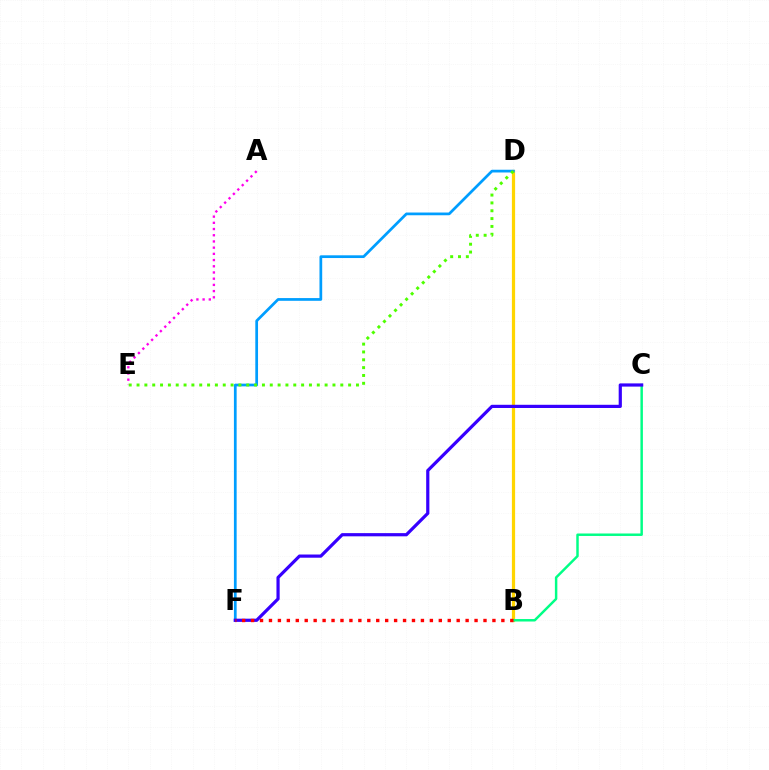{('B', 'D'): [{'color': '#ffd500', 'line_style': 'solid', 'thickness': 2.32}], ('D', 'F'): [{'color': '#009eff', 'line_style': 'solid', 'thickness': 1.97}], ('A', 'E'): [{'color': '#ff00ed', 'line_style': 'dotted', 'thickness': 1.69}], ('D', 'E'): [{'color': '#4fff00', 'line_style': 'dotted', 'thickness': 2.13}], ('B', 'C'): [{'color': '#00ff86', 'line_style': 'solid', 'thickness': 1.78}], ('C', 'F'): [{'color': '#3700ff', 'line_style': 'solid', 'thickness': 2.3}], ('B', 'F'): [{'color': '#ff0000', 'line_style': 'dotted', 'thickness': 2.43}]}